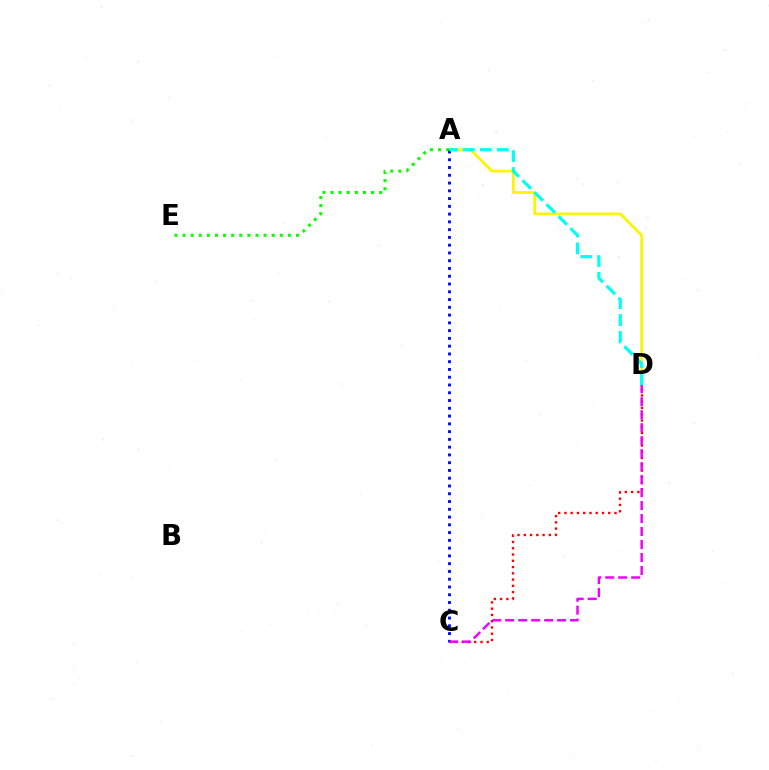{('A', 'D'): [{'color': '#fcf500', 'line_style': 'solid', 'thickness': 2.0}, {'color': '#00fff6', 'line_style': 'dashed', 'thickness': 2.31}], ('C', 'D'): [{'color': '#ff0000', 'line_style': 'dotted', 'thickness': 1.7}, {'color': '#ee00ff', 'line_style': 'dashed', 'thickness': 1.76}], ('A', 'E'): [{'color': '#08ff00', 'line_style': 'dotted', 'thickness': 2.2}], ('A', 'C'): [{'color': '#0010ff', 'line_style': 'dotted', 'thickness': 2.11}]}